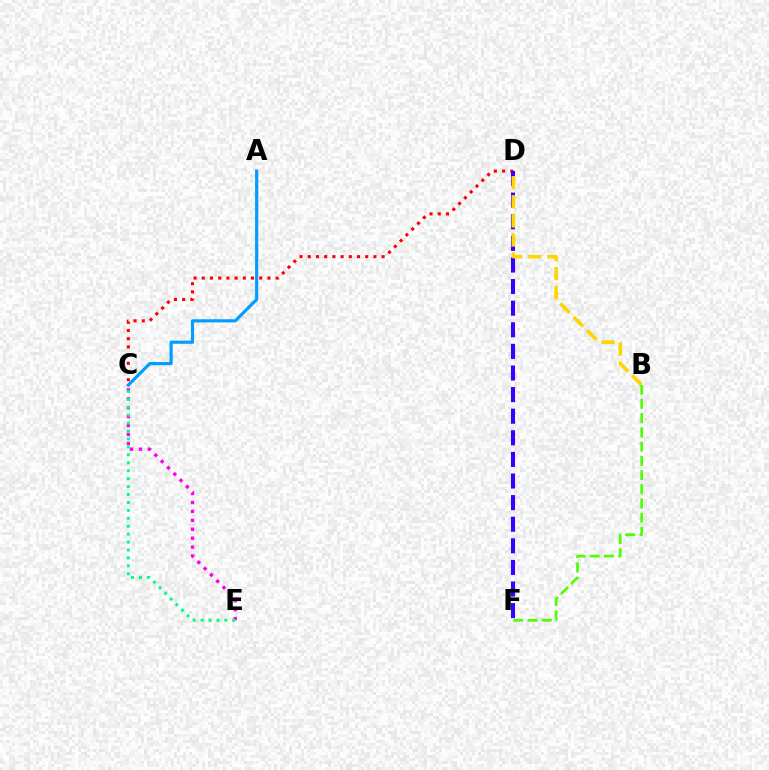{('C', 'D'): [{'color': '#ff0000', 'line_style': 'dotted', 'thickness': 2.23}], ('C', 'E'): [{'color': '#ff00ed', 'line_style': 'dotted', 'thickness': 2.42}, {'color': '#00ff86', 'line_style': 'dotted', 'thickness': 2.15}], ('A', 'C'): [{'color': '#009eff', 'line_style': 'solid', 'thickness': 2.28}], ('D', 'F'): [{'color': '#3700ff', 'line_style': 'dashed', 'thickness': 2.93}], ('B', 'D'): [{'color': '#ffd500', 'line_style': 'dashed', 'thickness': 2.59}], ('B', 'F'): [{'color': '#4fff00', 'line_style': 'dashed', 'thickness': 1.93}]}